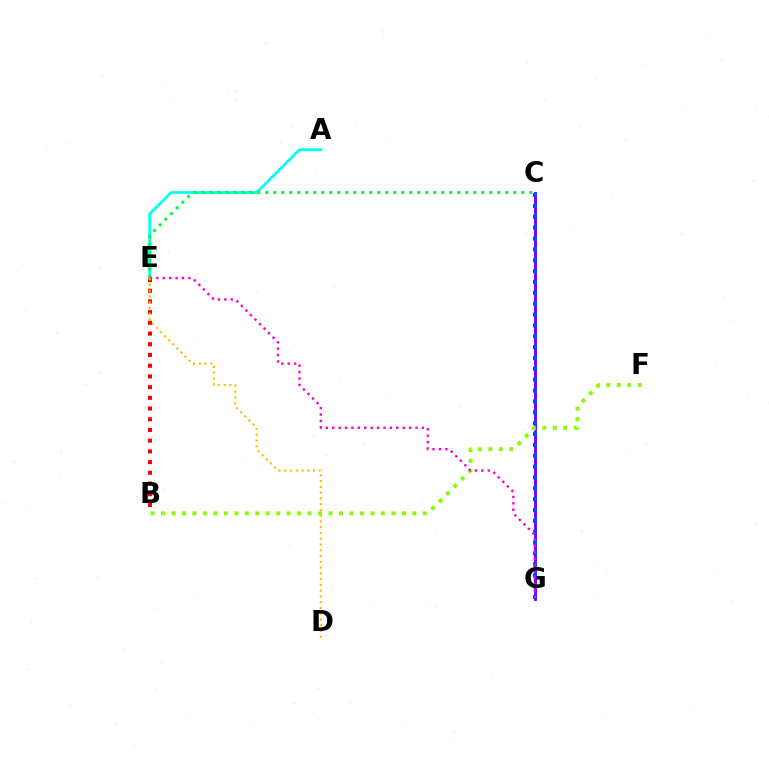{('C', 'G'): [{'color': '#7200ff', 'line_style': 'solid', 'thickness': 2.09}, {'color': '#004bff', 'line_style': 'dotted', 'thickness': 2.95}], ('B', 'F'): [{'color': '#84ff00', 'line_style': 'dotted', 'thickness': 2.84}], ('A', 'E'): [{'color': '#00fff6', 'line_style': 'solid', 'thickness': 1.97}], ('B', 'E'): [{'color': '#ff0000', 'line_style': 'dotted', 'thickness': 2.91}], ('C', 'E'): [{'color': '#00ff39', 'line_style': 'dotted', 'thickness': 2.17}], ('E', 'G'): [{'color': '#ff00cf', 'line_style': 'dotted', 'thickness': 1.74}], ('D', 'E'): [{'color': '#ffbd00', 'line_style': 'dotted', 'thickness': 1.57}]}